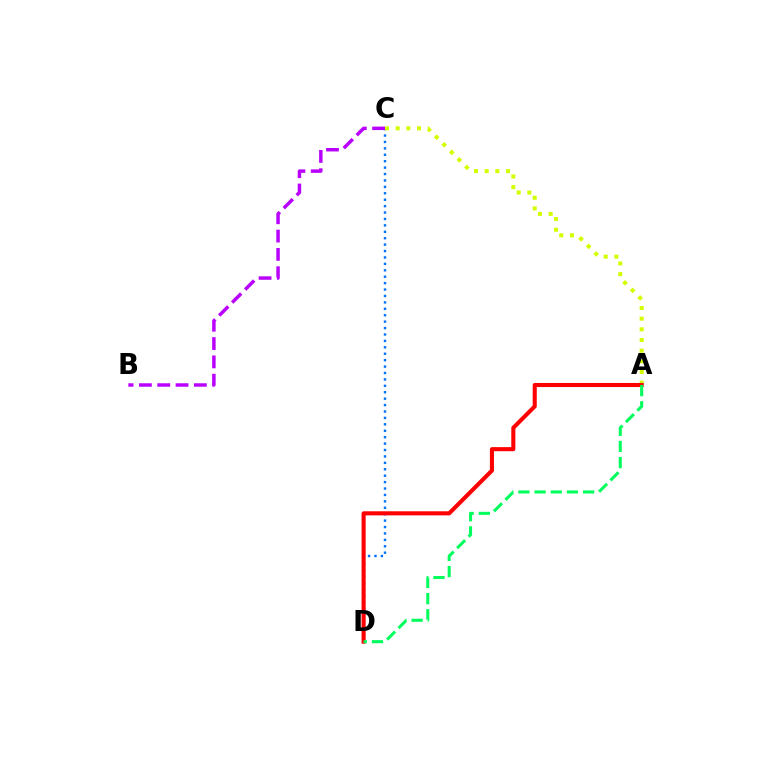{('C', 'D'): [{'color': '#0074ff', 'line_style': 'dotted', 'thickness': 1.74}], ('A', 'C'): [{'color': '#d1ff00', 'line_style': 'dotted', 'thickness': 2.9}], ('A', 'D'): [{'color': '#ff0000', 'line_style': 'solid', 'thickness': 2.94}, {'color': '#00ff5c', 'line_style': 'dashed', 'thickness': 2.2}], ('B', 'C'): [{'color': '#b900ff', 'line_style': 'dashed', 'thickness': 2.49}]}